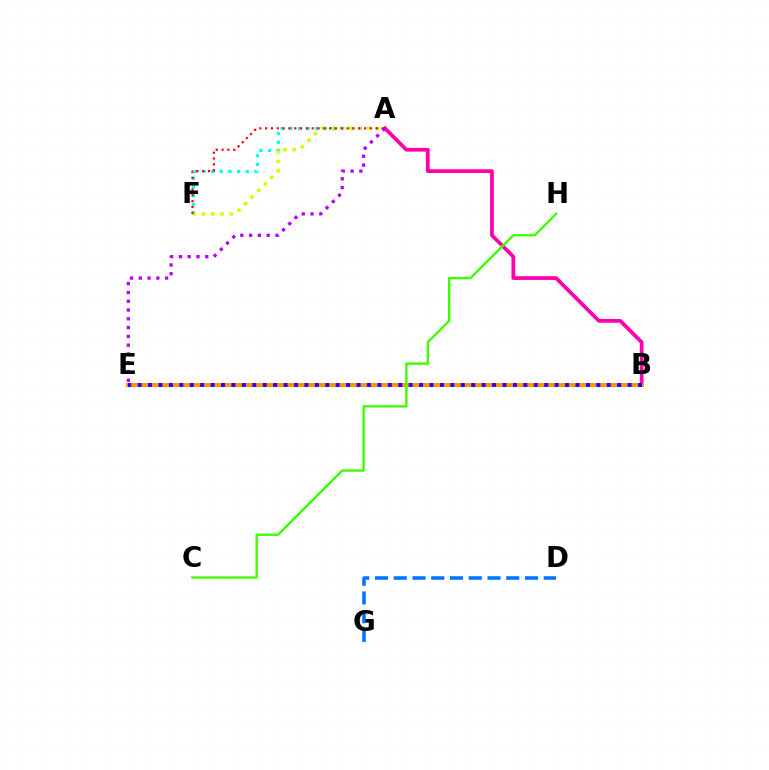{('A', 'F'): [{'color': '#00fff6', 'line_style': 'dotted', 'thickness': 2.35}, {'color': '#d1ff00', 'line_style': 'dotted', 'thickness': 2.52}, {'color': '#ff0000', 'line_style': 'dotted', 'thickness': 1.58}], ('A', 'B'): [{'color': '#ff00ac', 'line_style': 'solid', 'thickness': 2.71}], ('B', 'E'): [{'color': '#00ff5c', 'line_style': 'dotted', 'thickness': 2.27}, {'color': '#ff9400', 'line_style': 'solid', 'thickness': 2.85}, {'color': '#2500ff', 'line_style': 'dotted', 'thickness': 2.83}], ('D', 'G'): [{'color': '#0074ff', 'line_style': 'dashed', 'thickness': 2.55}], ('C', 'H'): [{'color': '#3dff00', 'line_style': 'solid', 'thickness': 1.71}], ('A', 'E'): [{'color': '#b900ff', 'line_style': 'dotted', 'thickness': 2.39}]}